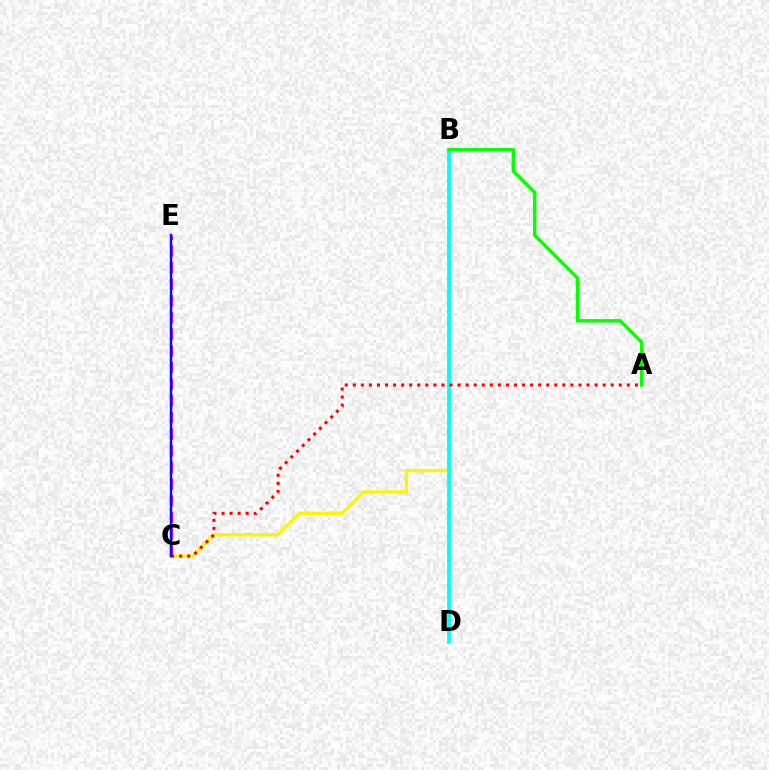{('B', 'C'): [{'color': '#fcf500', 'line_style': 'solid', 'thickness': 2.35}], ('B', 'D'): [{'color': '#00fff6', 'line_style': 'solid', 'thickness': 2.72}], ('C', 'E'): [{'color': '#ee00ff', 'line_style': 'dashed', 'thickness': 2.26}, {'color': '#0010ff', 'line_style': 'solid', 'thickness': 1.75}], ('A', 'C'): [{'color': '#ff0000', 'line_style': 'dotted', 'thickness': 2.19}], ('A', 'B'): [{'color': '#08ff00', 'line_style': 'solid', 'thickness': 2.49}]}